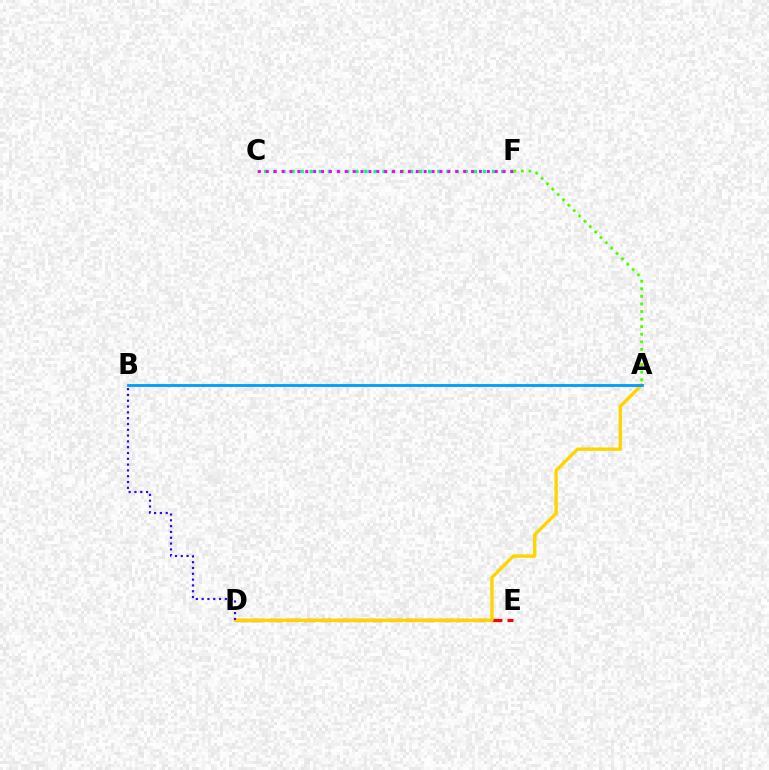{('D', 'E'): [{'color': '#ff0000', 'line_style': 'dashed', 'thickness': 2.31}], ('A', 'D'): [{'color': '#ffd500', 'line_style': 'solid', 'thickness': 2.44}], ('A', 'B'): [{'color': '#009eff', 'line_style': 'solid', 'thickness': 2.05}], ('C', 'F'): [{'color': '#00ff86', 'line_style': 'dotted', 'thickness': 2.48}, {'color': '#ff00ed', 'line_style': 'dotted', 'thickness': 2.14}], ('B', 'D'): [{'color': '#3700ff', 'line_style': 'dotted', 'thickness': 1.58}], ('A', 'F'): [{'color': '#4fff00', 'line_style': 'dotted', 'thickness': 2.06}]}